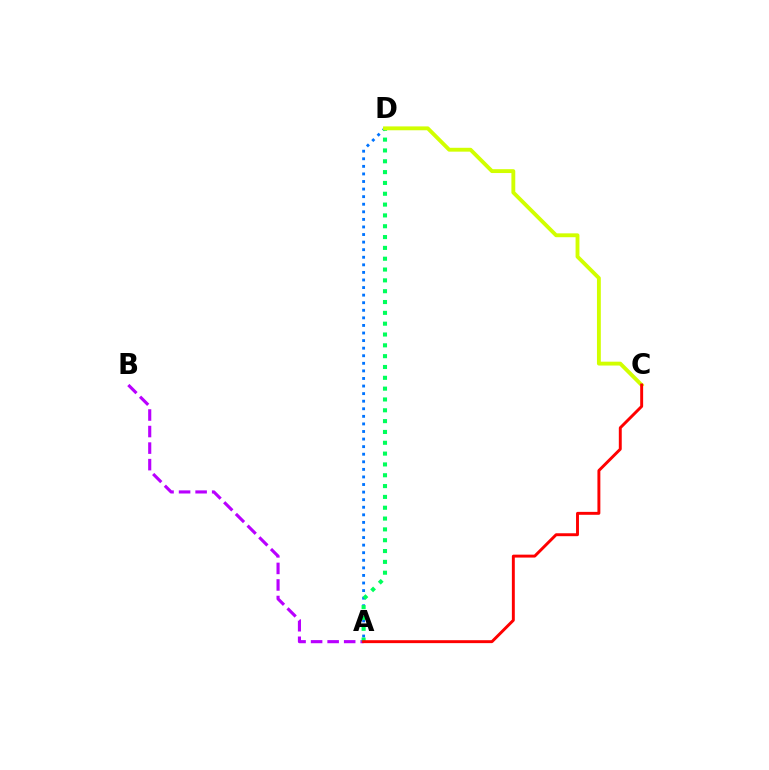{('A', 'B'): [{'color': '#b900ff', 'line_style': 'dashed', 'thickness': 2.25}], ('A', 'D'): [{'color': '#0074ff', 'line_style': 'dotted', 'thickness': 2.06}, {'color': '#00ff5c', 'line_style': 'dotted', 'thickness': 2.94}], ('C', 'D'): [{'color': '#d1ff00', 'line_style': 'solid', 'thickness': 2.78}], ('A', 'C'): [{'color': '#ff0000', 'line_style': 'solid', 'thickness': 2.11}]}